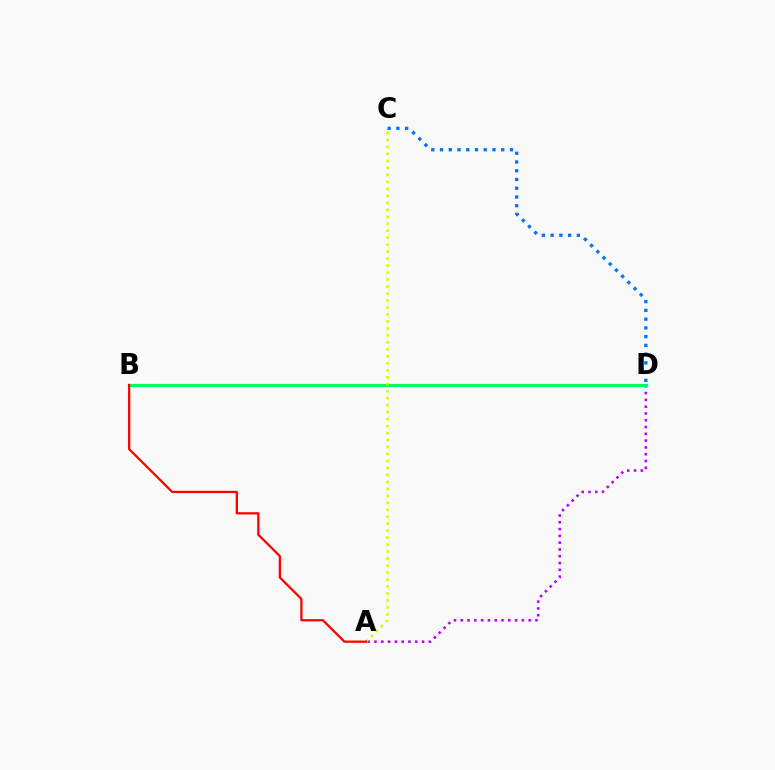{('A', 'D'): [{'color': '#b900ff', 'line_style': 'dotted', 'thickness': 1.85}], ('B', 'D'): [{'color': '#00ff5c', 'line_style': 'solid', 'thickness': 2.26}], ('A', 'C'): [{'color': '#d1ff00', 'line_style': 'dotted', 'thickness': 1.9}], ('A', 'B'): [{'color': '#ff0000', 'line_style': 'solid', 'thickness': 1.64}], ('C', 'D'): [{'color': '#0074ff', 'line_style': 'dotted', 'thickness': 2.38}]}